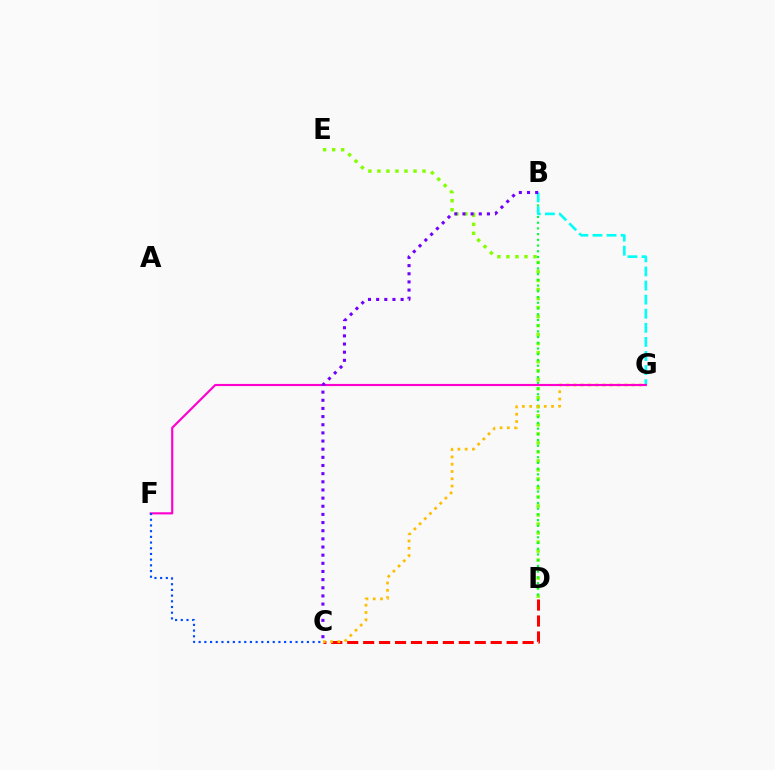{('C', 'D'): [{'color': '#ff0000', 'line_style': 'dashed', 'thickness': 2.17}], ('D', 'E'): [{'color': '#84ff00', 'line_style': 'dotted', 'thickness': 2.45}], ('B', 'D'): [{'color': '#00ff39', 'line_style': 'dotted', 'thickness': 1.55}], ('C', 'G'): [{'color': '#ffbd00', 'line_style': 'dotted', 'thickness': 1.98}], ('B', 'G'): [{'color': '#00fff6', 'line_style': 'dashed', 'thickness': 1.91}], ('F', 'G'): [{'color': '#ff00cf', 'line_style': 'solid', 'thickness': 1.55}], ('B', 'C'): [{'color': '#7200ff', 'line_style': 'dotted', 'thickness': 2.21}], ('C', 'F'): [{'color': '#004bff', 'line_style': 'dotted', 'thickness': 1.55}]}